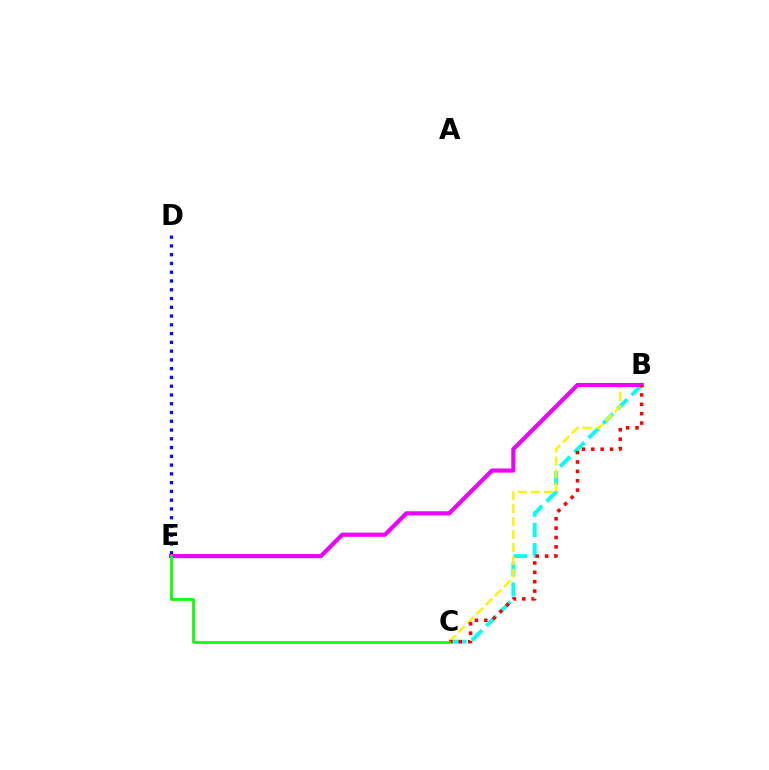{('B', 'C'): [{'color': '#00fff6', 'line_style': 'dashed', 'thickness': 2.75}, {'color': '#fcf500', 'line_style': 'dashed', 'thickness': 1.76}, {'color': '#ff0000', 'line_style': 'dotted', 'thickness': 2.55}], ('D', 'E'): [{'color': '#0010ff', 'line_style': 'dotted', 'thickness': 2.38}], ('B', 'E'): [{'color': '#ee00ff', 'line_style': 'solid', 'thickness': 2.99}], ('C', 'E'): [{'color': '#08ff00', 'line_style': 'solid', 'thickness': 1.94}]}